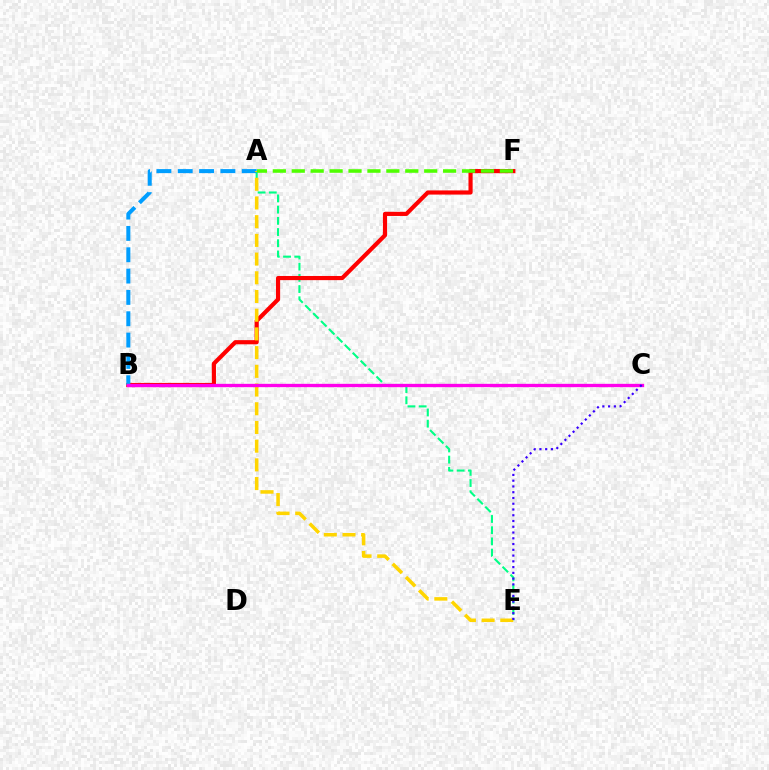{('A', 'E'): [{'color': '#00ff86', 'line_style': 'dashed', 'thickness': 1.52}, {'color': '#ffd500', 'line_style': 'dashed', 'thickness': 2.54}], ('B', 'F'): [{'color': '#ff0000', 'line_style': 'solid', 'thickness': 2.99}], ('A', 'B'): [{'color': '#009eff', 'line_style': 'dashed', 'thickness': 2.9}], ('B', 'C'): [{'color': '#ff00ed', 'line_style': 'solid', 'thickness': 2.4}], ('A', 'F'): [{'color': '#4fff00', 'line_style': 'dashed', 'thickness': 2.57}], ('C', 'E'): [{'color': '#3700ff', 'line_style': 'dotted', 'thickness': 1.57}]}